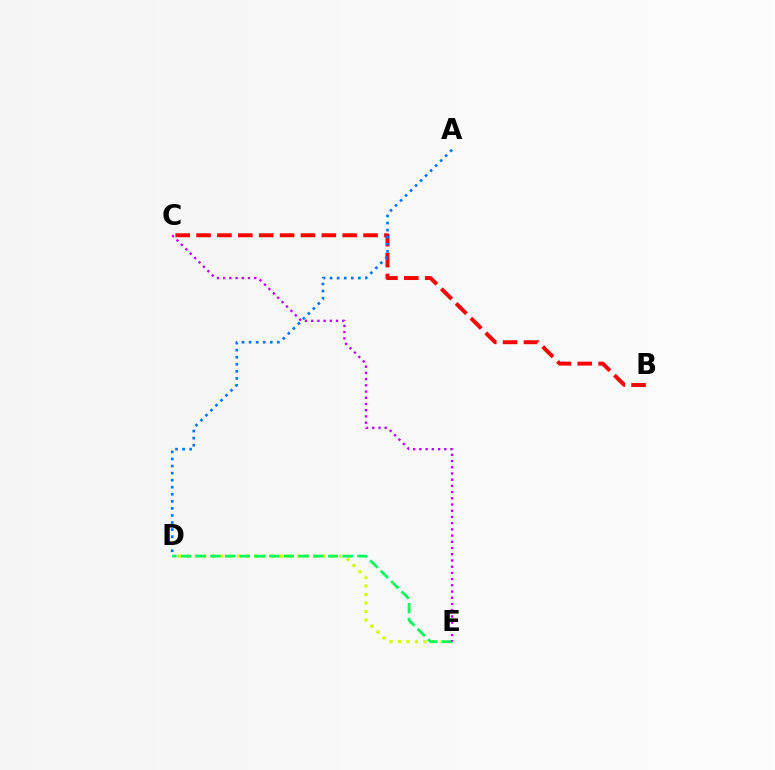{('D', 'E'): [{'color': '#d1ff00', 'line_style': 'dotted', 'thickness': 2.31}, {'color': '#00ff5c', 'line_style': 'dashed', 'thickness': 2.0}], ('B', 'C'): [{'color': '#ff0000', 'line_style': 'dashed', 'thickness': 2.84}], ('A', 'D'): [{'color': '#0074ff', 'line_style': 'dotted', 'thickness': 1.92}], ('C', 'E'): [{'color': '#b900ff', 'line_style': 'dotted', 'thickness': 1.69}]}